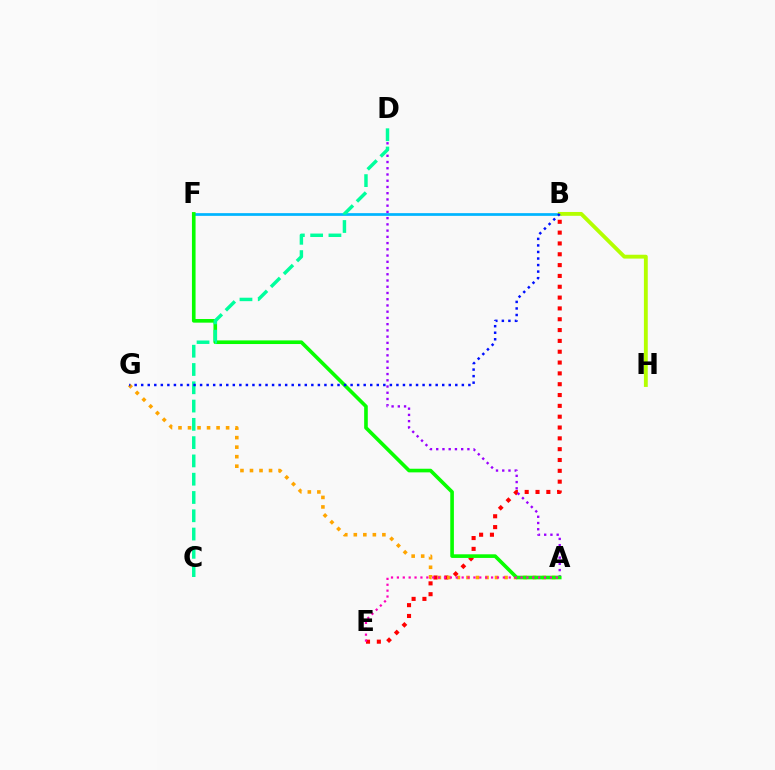{('B', 'E'): [{'color': '#ff0000', 'line_style': 'dotted', 'thickness': 2.94}], ('B', 'F'): [{'color': '#00b5ff', 'line_style': 'solid', 'thickness': 1.96}], ('A', 'D'): [{'color': '#9b00ff', 'line_style': 'dotted', 'thickness': 1.69}], ('A', 'G'): [{'color': '#ffa500', 'line_style': 'dotted', 'thickness': 2.59}], ('B', 'H'): [{'color': '#b3ff00', 'line_style': 'solid', 'thickness': 2.77}], ('A', 'F'): [{'color': '#08ff00', 'line_style': 'solid', 'thickness': 2.61}], ('A', 'E'): [{'color': '#ff00bd', 'line_style': 'dotted', 'thickness': 1.6}], ('C', 'D'): [{'color': '#00ff9d', 'line_style': 'dashed', 'thickness': 2.48}], ('B', 'G'): [{'color': '#0010ff', 'line_style': 'dotted', 'thickness': 1.78}]}